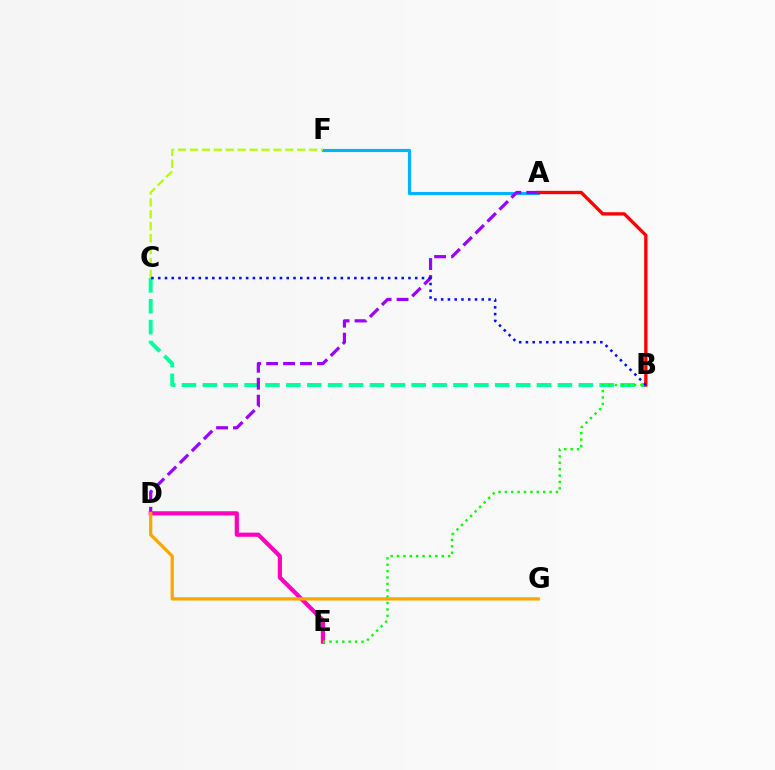{('A', 'F'): [{'color': '#00b5ff', 'line_style': 'solid', 'thickness': 2.28}], ('B', 'C'): [{'color': '#00ff9d', 'line_style': 'dashed', 'thickness': 2.84}, {'color': '#0010ff', 'line_style': 'dotted', 'thickness': 1.84}], ('C', 'F'): [{'color': '#b3ff00', 'line_style': 'dashed', 'thickness': 1.62}], ('D', 'E'): [{'color': '#ff00bd', 'line_style': 'solid', 'thickness': 3.0}], ('B', 'E'): [{'color': '#08ff00', 'line_style': 'dotted', 'thickness': 1.74}], ('A', 'B'): [{'color': '#ff0000', 'line_style': 'solid', 'thickness': 2.4}], ('A', 'D'): [{'color': '#9b00ff', 'line_style': 'dashed', 'thickness': 2.3}], ('D', 'G'): [{'color': '#ffa500', 'line_style': 'solid', 'thickness': 2.34}]}